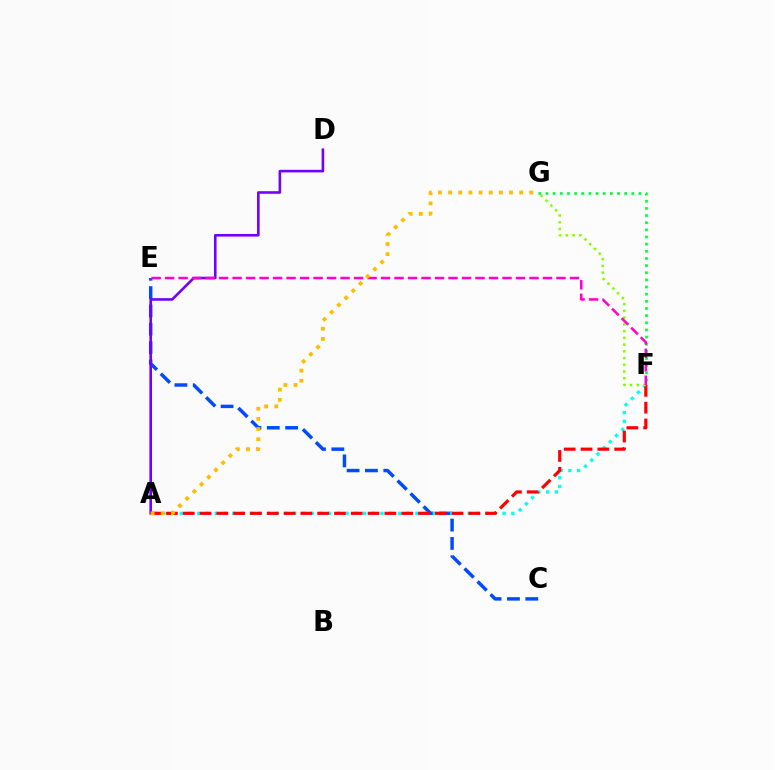{('C', 'E'): [{'color': '#004bff', 'line_style': 'dashed', 'thickness': 2.49}], ('A', 'D'): [{'color': '#7200ff', 'line_style': 'solid', 'thickness': 1.87}], ('A', 'F'): [{'color': '#00fff6', 'line_style': 'dotted', 'thickness': 2.37}, {'color': '#ff0000', 'line_style': 'dashed', 'thickness': 2.28}], ('F', 'G'): [{'color': '#00ff39', 'line_style': 'dotted', 'thickness': 1.94}, {'color': '#84ff00', 'line_style': 'dotted', 'thickness': 1.83}], ('E', 'F'): [{'color': '#ff00cf', 'line_style': 'dashed', 'thickness': 1.83}], ('A', 'G'): [{'color': '#ffbd00', 'line_style': 'dotted', 'thickness': 2.76}]}